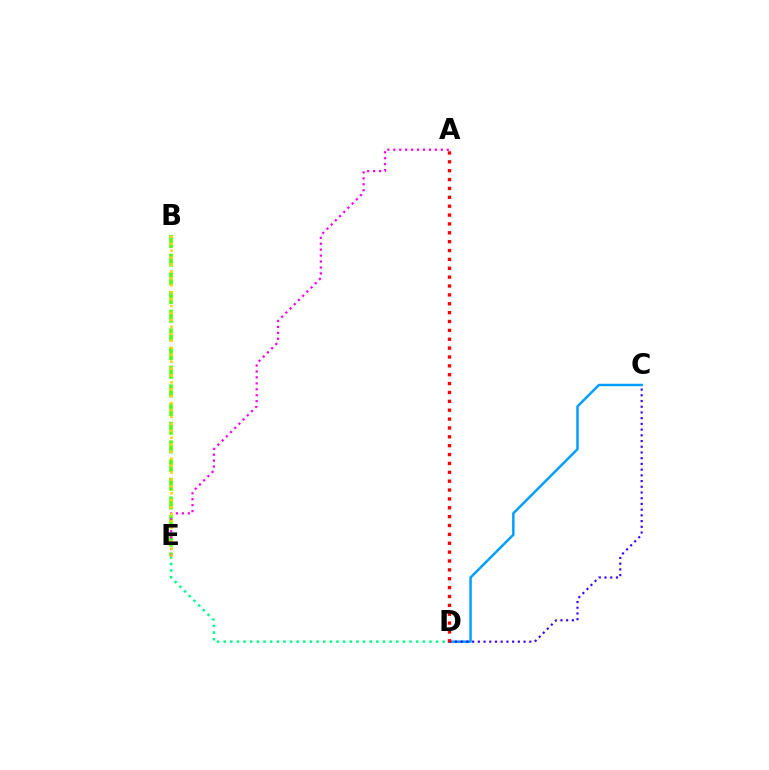{('C', 'D'): [{'color': '#009eff', 'line_style': 'solid', 'thickness': 1.78}, {'color': '#3700ff', 'line_style': 'dotted', 'thickness': 1.55}], ('B', 'E'): [{'color': '#4fff00', 'line_style': 'dashed', 'thickness': 2.54}, {'color': '#ffd500', 'line_style': 'dotted', 'thickness': 1.88}], ('D', 'E'): [{'color': '#00ff86', 'line_style': 'dotted', 'thickness': 1.8}], ('A', 'E'): [{'color': '#ff00ed', 'line_style': 'dotted', 'thickness': 1.61}], ('A', 'D'): [{'color': '#ff0000', 'line_style': 'dotted', 'thickness': 2.41}]}